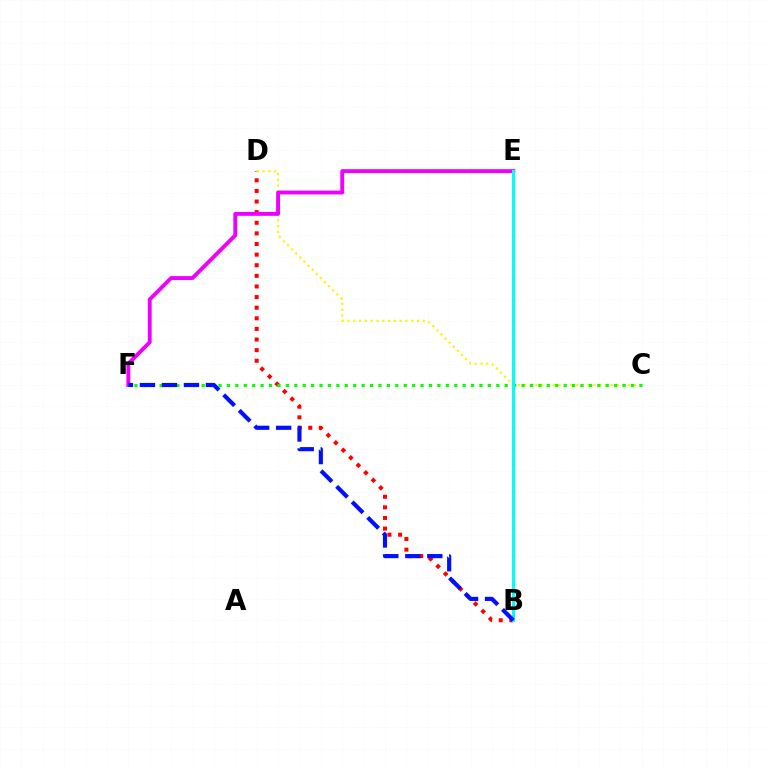{('B', 'D'): [{'color': '#ff0000', 'line_style': 'dotted', 'thickness': 2.88}], ('C', 'D'): [{'color': '#fcf500', 'line_style': 'dotted', 'thickness': 1.57}], ('E', 'F'): [{'color': '#ee00ff', 'line_style': 'solid', 'thickness': 2.79}], ('C', 'F'): [{'color': '#08ff00', 'line_style': 'dotted', 'thickness': 2.29}], ('B', 'E'): [{'color': '#00fff6', 'line_style': 'solid', 'thickness': 2.2}], ('B', 'F'): [{'color': '#0010ff', 'line_style': 'dashed', 'thickness': 2.99}]}